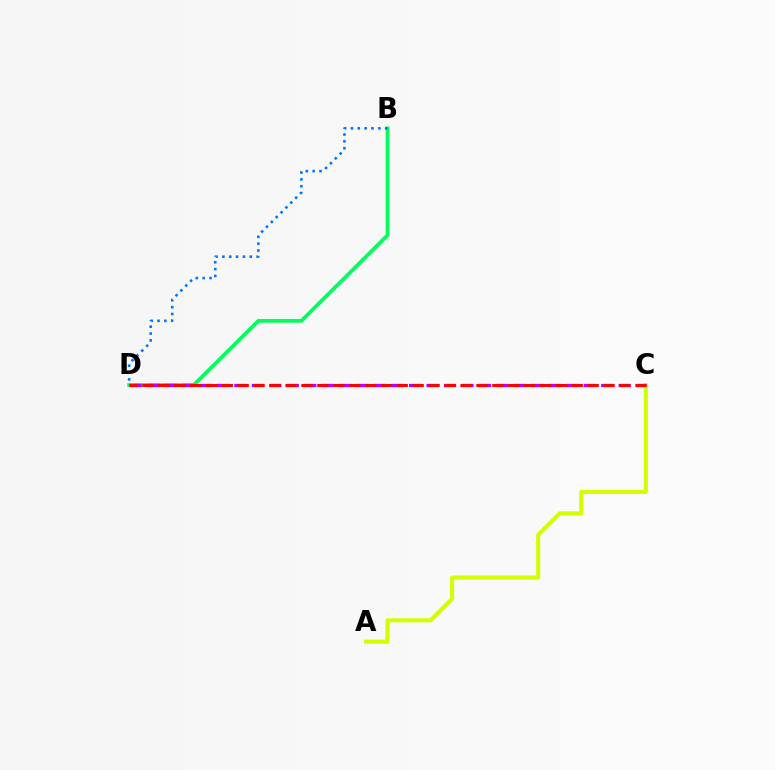{('A', 'C'): [{'color': '#d1ff00', 'line_style': 'solid', 'thickness': 2.91}], ('B', 'D'): [{'color': '#00ff5c', 'line_style': 'solid', 'thickness': 2.69}, {'color': '#0074ff', 'line_style': 'dotted', 'thickness': 1.86}], ('C', 'D'): [{'color': '#b900ff', 'line_style': 'dashed', 'thickness': 2.37}, {'color': '#ff0000', 'line_style': 'dashed', 'thickness': 2.16}]}